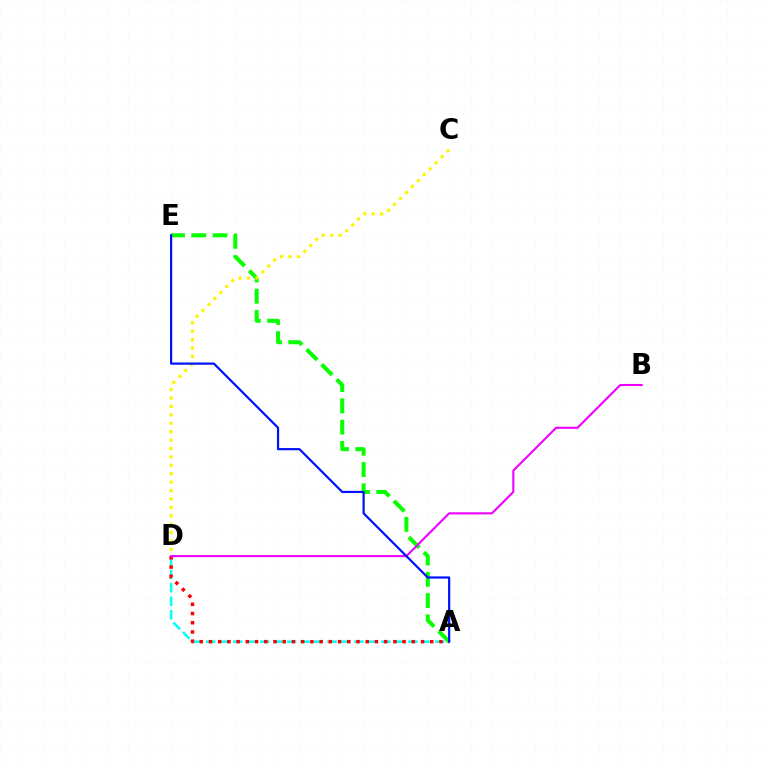{('A', 'D'): [{'color': '#00fff6', 'line_style': 'dashed', 'thickness': 1.83}, {'color': '#ff0000', 'line_style': 'dotted', 'thickness': 2.51}], ('A', 'E'): [{'color': '#08ff00', 'line_style': 'dashed', 'thickness': 2.89}, {'color': '#0010ff', 'line_style': 'solid', 'thickness': 1.58}], ('C', 'D'): [{'color': '#fcf500', 'line_style': 'dotted', 'thickness': 2.28}], ('B', 'D'): [{'color': '#ee00ff', 'line_style': 'solid', 'thickness': 1.51}]}